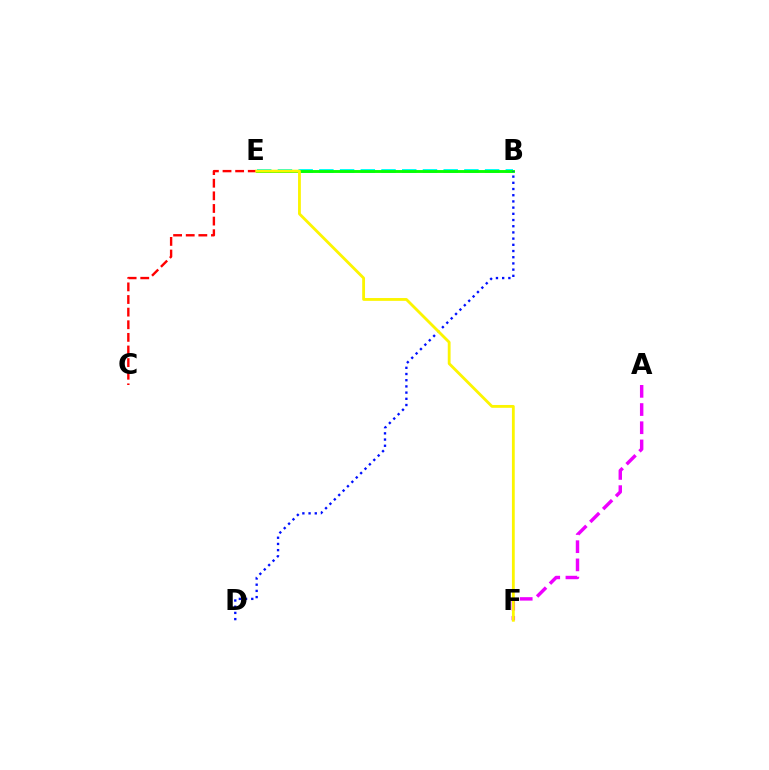{('B', 'E'): [{'color': '#00fff6', 'line_style': 'dashed', 'thickness': 2.81}, {'color': '#08ff00', 'line_style': 'solid', 'thickness': 2.08}], ('C', 'E'): [{'color': '#ff0000', 'line_style': 'dashed', 'thickness': 1.71}], ('A', 'F'): [{'color': '#ee00ff', 'line_style': 'dashed', 'thickness': 2.47}], ('B', 'D'): [{'color': '#0010ff', 'line_style': 'dotted', 'thickness': 1.68}], ('E', 'F'): [{'color': '#fcf500', 'line_style': 'solid', 'thickness': 2.03}]}